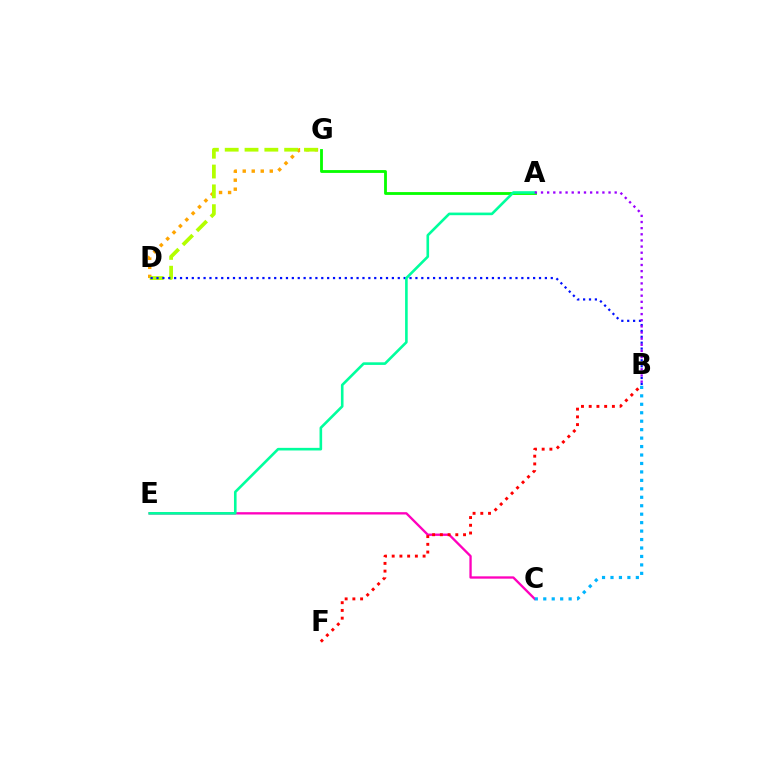{('D', 'G'): [{'color': '#ffa500', 'line_style': 'dotted', 'thickness': 2.45}, {'color': '#b3ff00', 'line_style': 'dashed', 'thickness': 2.69}], ('C', 'E'): [{'color': '#ff00bd', 'line_style': 'solid', 'thickness': 1.68}], ('B', 'D'): [{'color': '#0010ff', 'line_style': 'dotted', 'thickness': 1.6}], ('B', 'C'): [{'color': '#00b5ff', 'line_style': 'dotted', 'thickness': 2.3}], ('A', 'G'): [{'color': '#08ff00', 'line_style': 'solid', 'thickness': 2.04}], ('A', 'E'): [{'color': '#00ff9d', 'line_style': 'solid', 'thickness': 1.88}], ('B', 'F'): [{'color': '#ff0000', 'line_style': 'dotted', 'thickness': 2.1}], ('A', 'B'): [{'color': '#9b00ff', 'line_style': 'dotted', 'thickness': 1.67}]}